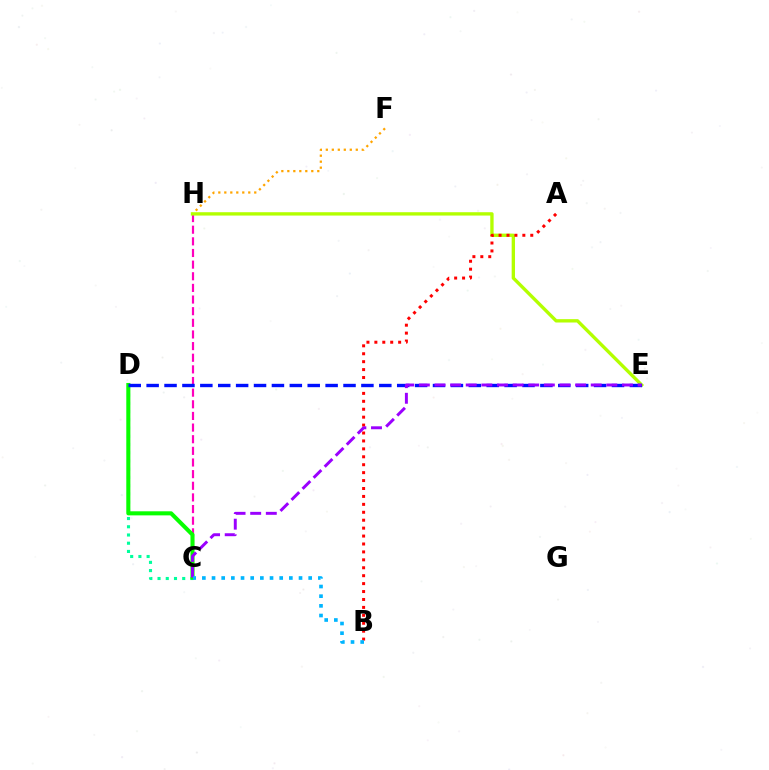{('F', 'H'): [{'color': '#ffa500', 'line_style': 'dotted', 'thickness': 1.63}], ('C', 'H'): [{'color': '#ff00bd', 'line_style': 'dashed', 'thickness': 1.58}], ('E', 'H'): [{'color': '#b3ff00', 'line_style': 'solid', 'thickness': 2.41}], ('C', 'D'): [{'color': '#00ff9d', 'line_style': 'dotted', 'thickness': 2.24}, {'color': '#08ff00', 'line_style': 'solid', 'thickness': 2.93}], ('A', 'B'): [{'color': '#ff0000', 'line_style': 'dotted', 'thickness': 2.15}], ('D', 'E'): [{'color': '#0010ff', 'line_style': 'dashed', 'thickness': 2.43}], ('C', 'E'): [{'color': '#9b00ff', 'line_style': 'dashed', 'thickness': 2.12}], ('B', 'C'): [{'color': '#00b5ff', 'line_style': 'dotted', 'thickness': 2.63}]}